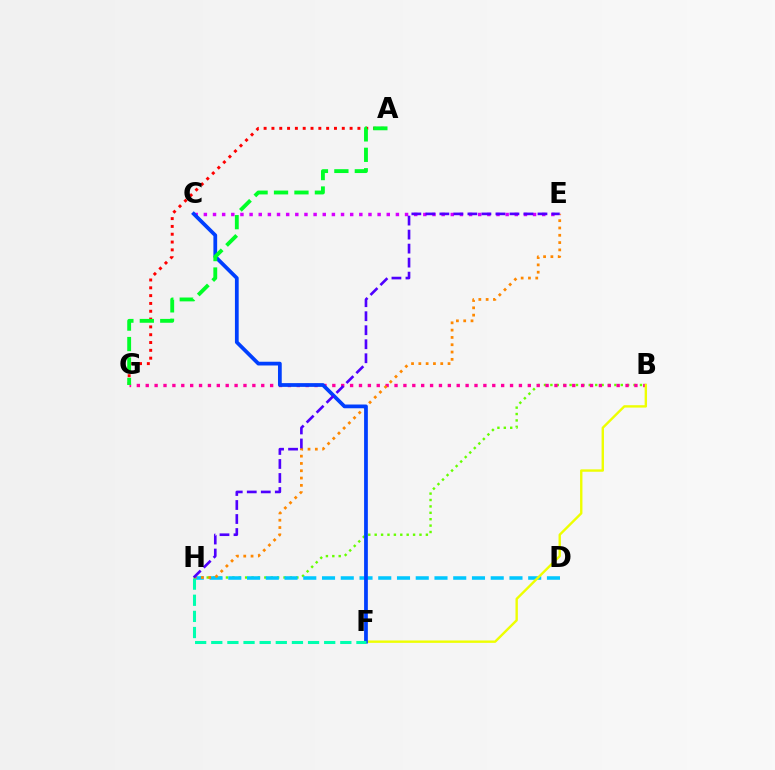{('B', 'H'): [{'color': '#66ff00', 'line_style': 'dotted', 'thickness': 1.74}], ('B', 'G'): [{'color': '#ff00a0', 'line_style': 'dotted', 'thickness': 2.41}], ('D', 'H'): [{'color': '#00c7ff', 'line_style': 'dashed', 'thickness': 2.55}], ('B', 'F'): [{'color': '#eeff00', 'line_style': 'solid', 'thickness': 1.72}], ('C', 'E'): [{'color': '#d600ff', 'line_style': 'dotted', 'thickness': 2.48}], ('E', 'H'): [{'color': '#ff8800', 'line_style': 'dotted', 'thickness': 1.98}, {'color': '#4f00ff', 'line_style': 'dashed', 'thickness': 1.9}], ('A', 'G'): [{'color': '#ff0000', 'line_style': 'dotted', 'thickness': 2.12}, {'color': '#00ff27', 'line_style': 'dashed', 'thickness': 2.78}], ('C', 'F'): [{'color': '#003fff', 'line_style': 'solid', 'thickness': 2.7}], ('F', 'H'): [{'color': '#00ffaf', 'line_style': 'dashed', 'thickness': 2.19}]}